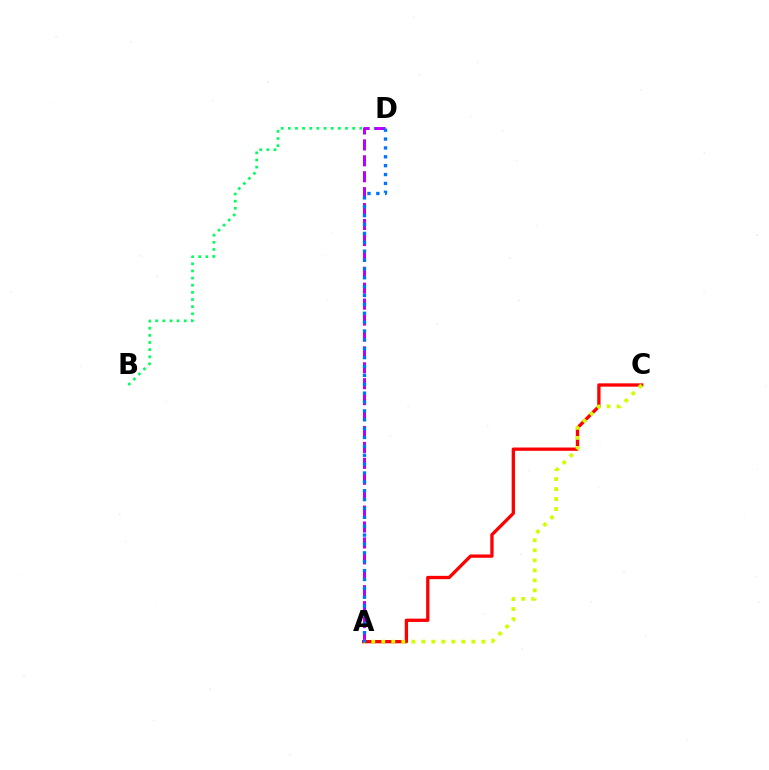{('B', 'D'): [{'color': '#00ff5c', 'line_style': 'dotted', 'thickness': 1.94}], ('A', 'D'): [{'color': '#b900ff', 'line_style': 'dashed', 'thickness': 2.16}, {'color': '#0074ff', 'line_style': 'dotted', 'thickness': 2.41}], ('A', 'C'): [{'color': '#ff0000', 'line_style': 'solid', 'thickness': 2.37}, {'color': '#d1ff00', 'line_style': 'dotted', 'thickness': 2.72}]}